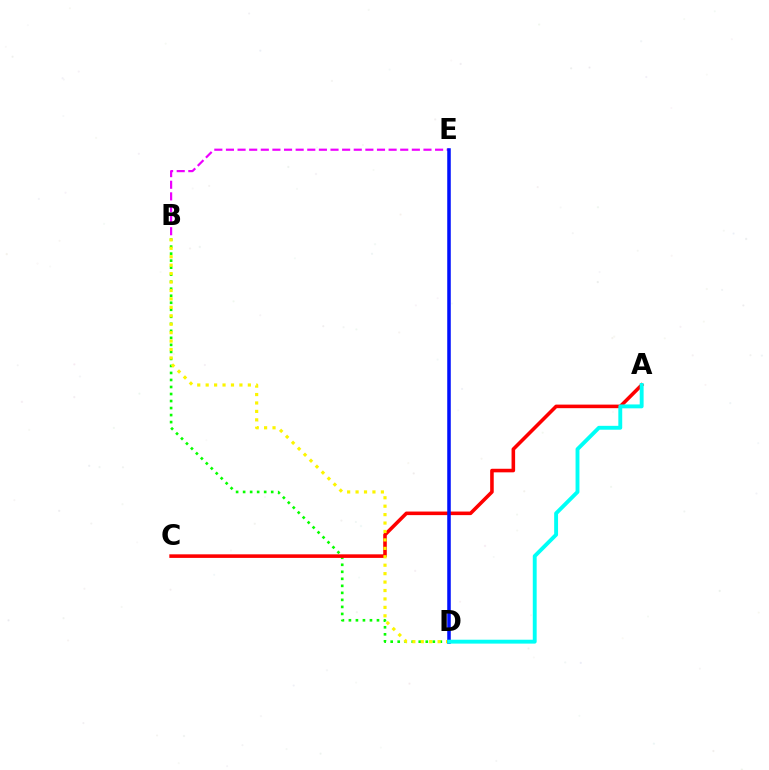{('B', 'D'): [{'color': '#08ff00', 'line_style': 'dotted', 'thickness': 1.91}, {'color': '#fcf500', 'line_style': 'dotted', 'thickness': 2.29}], ('B', 'E'): [{'color': '#ee00ff', 'line_style': 'dashed', 'thickness': 1.58}], ('A', 'C'): [{'color': '#ff0000', 'line_style': 'solid', 'thickness': 2.57}], ('D', 'E'): [{'color': '#0010ff', 'line_style': 'solid', 'thickness': 2.55}], ('A', 'D'): [{'color': '#00fff6', 'line_style': 'solid', 'thickness': 2.8}]}